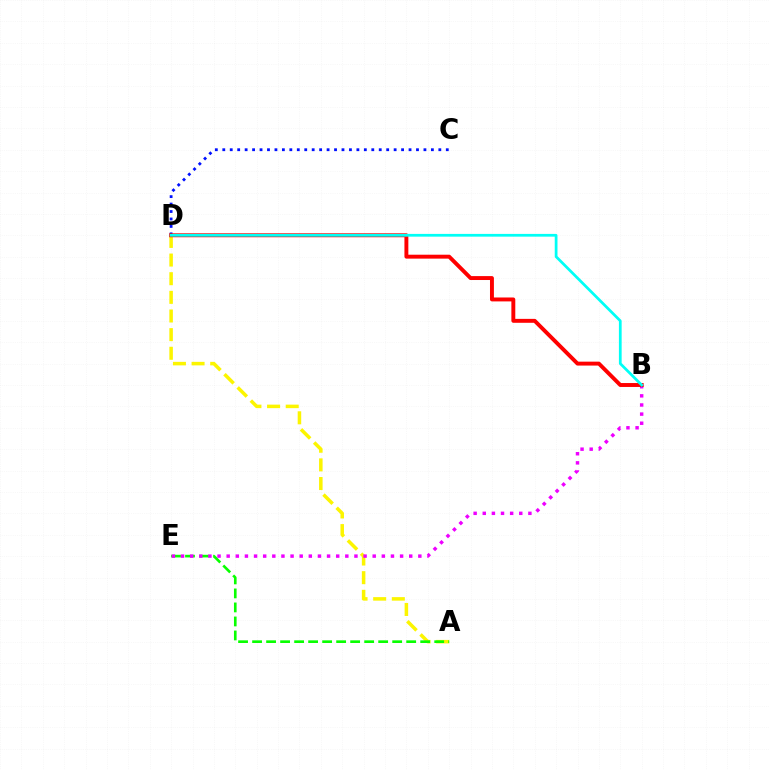{('C', 'D'): [{'color': '#0010ff', 'line_style': 'dotted', 'thickness': 2.02}], ('A', 'D'): [{'color': '#fcf500', 'line_style': 'dashed', 'thickness': 2.53}], ('A', 'E'): [{'color': '#08ff00', 'line_style': 'dashed', 'thickness': 1.9}], ('B', 'E'): [{'color': '#ee00ff', 'line_style': 'dotted', 'thickness': 2.48}], ('B', 'D'): [{'color': '#ff0000', 'line_style': 'solid', 'thickness': 2.82}, {'color': '#00fff6', 'line_style': 'solid', 'thickness': 1.98}]}